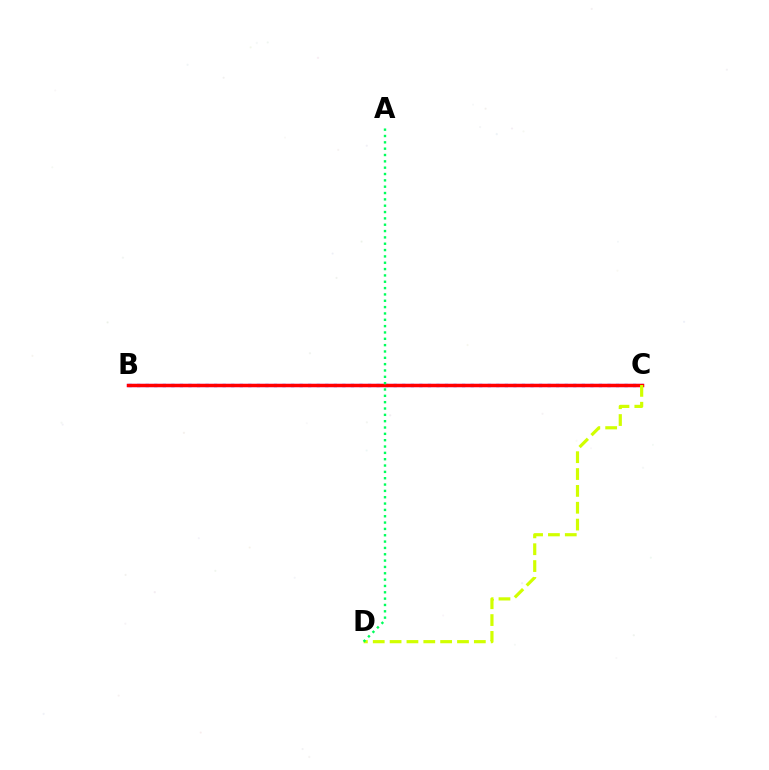{('B', 'C'): [{'color': '#b900ff', 'line_style': 'solid', 'thickness': 2.32}, {'color': '#0074ff', 'line_style': 'dotted', 'thickness': 2.32}, {'color': '#ff0000', 'line_style': 'solid', 'thickness': 2.43}], ('C', 'D'): [{'color': '#d1ff00', 'line_style': 'dashed', 'thickness': 2.29}], ('A', 'D'): [{'color': '#00ff5c', 'line_style': 'dotted', 'thickness': 1.72}]}